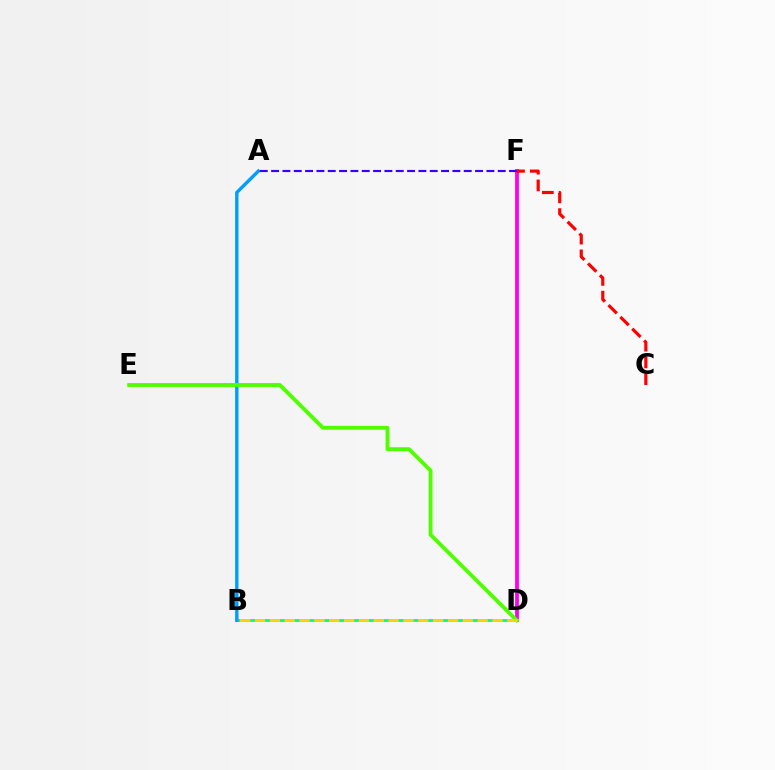{('D', 'F'): [{'color': '#ff00ed', 'line_style': 'solid', 'thickness': 2.73}], ('B', 'D'): [{'color': '#00ff86', 'line_style': 'solid', 'thickness': 2.07}, {'color': '#ffd500', 'line_style': 'dashed', 'thickness': 2.02}], ('C', 'F'): [{'color': '#ff0000', 'line_style': 'dashed', 'thickness': 2.27}], ('A', 'B'): [{'color': '#009eff', 'line_style': 'solid', 'thickness': 2.45}], ('D', 'E'): [{'color': '#4fff00', 'line_style': 'solid', 'thickness': 2.78}], ('A', 'F'): [{'color': '#3700ff', 'line_style': 'dashed', 'thickness': 1.54}]}